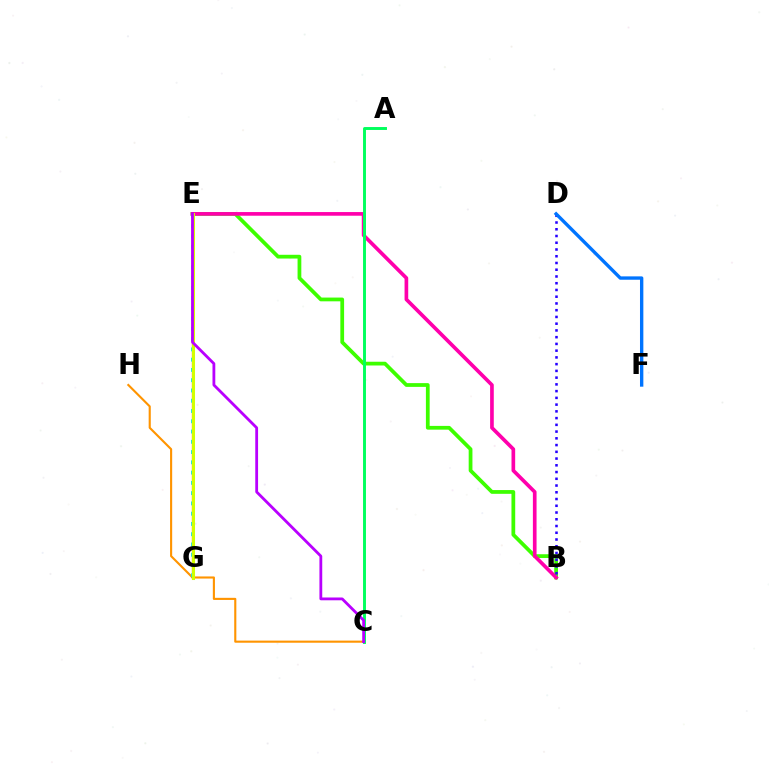{('C', 'H'): [{'color': '#ff9400', 'line_style': 'solid', 'thickness': 1.52}], ('B', 'E'): [{'color': '#3dff00', 'line_style': 'solid', 'thickness': 2.7}, {'color': '#ff00ac', 'line_style': 'solid', 'thickness': 2.64}], ('E', 'G'): [{'color': '#00fff6', 'line_style': 'dotted', 'thickness': 2.79}, {'color': '#ff0000', 'line_style': 'solid', 'thickness': 1.59}, {'color': '#d1ff00', 'line_style': 'solid', 'thickness': 2.19}], ('A', 'C'): [{'color': '#00ff5c', 'line_style': 'solid', 'thickness': 2.1}], ('C', 'E'): [{'color': '#b900ff', 'line_style': 'solid', 'thickness': 2.02}], ('B', 'D'): [{'color': '#2500ff', 'line_style': 'dotted', 'thickness': 1.83}], ('D', 'F'): [{'color': '#0074ff', 'line_style': 'solid', 'thickness': 2.42}]}